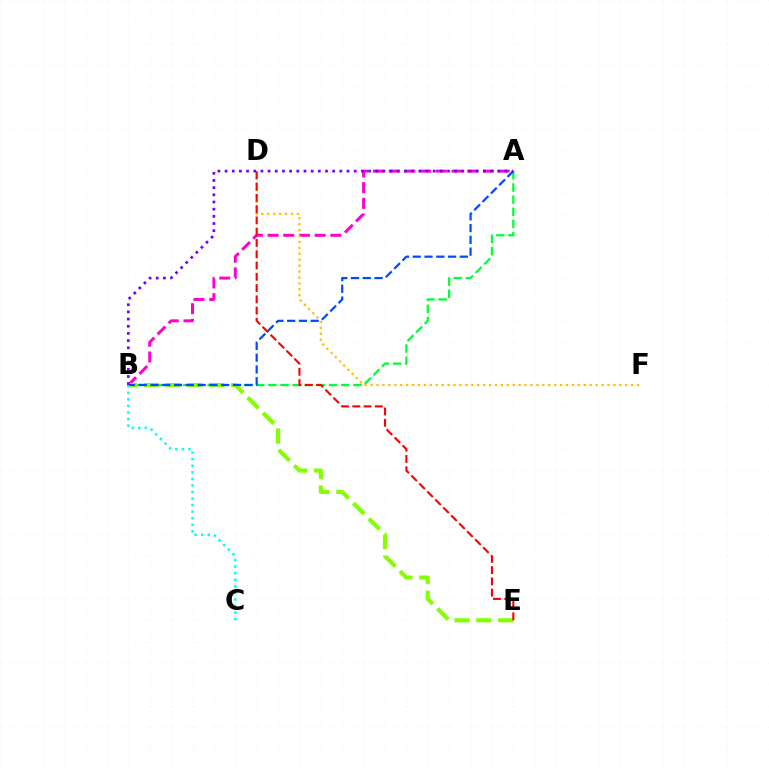{('A', 'B'): [{'color': '#ff00cf', 'line_style': 'dashed', 'thickness': 2.13}, {'color': '#00ff39', 'line_style': 'dashed', 'thickness': 1.65}, {'color': '#004bff', 'line_style': 'dashed', 'thickness': 1.6}, {'color': '#7200ff', 'line_style': 'dotted', 'thickness': 1.95}], ('B', 'E'): [{'color': '#84ff00', 'line_style': 'dashed', 'thickness': 2.97}], ('D', 'F'): [{'color': '#ffbd00', 'line_style': 'dotted', 'thickness': 1.61}], ('B', 'C'): [{'color': '#00fff6', 'line_style': 'dotted', 'thickness': 1.78}], ('D', 'E'): [{'color': '#ff0000', 'line_style': 'dashed', 'thickness': 1.53}]}